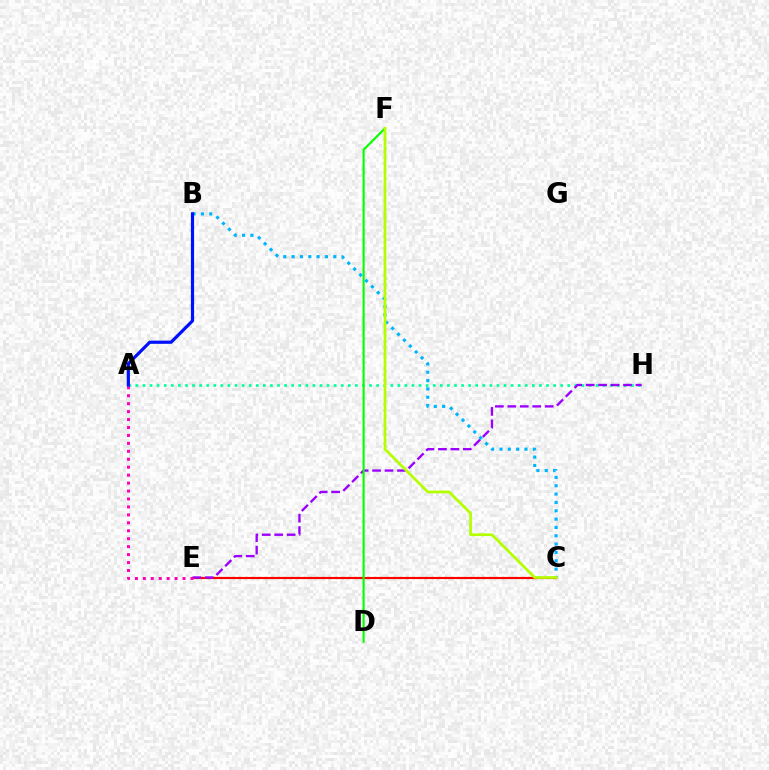{('C', 'E'): [{'color': '#ffa500', 'line_style': 'dotted', 'thickness': 1.74}, {'color': '#ff0000', 'line_style': 'solid', 'thickness': 1.51}], ('A', 'H'): [{'color': '#00ff9d', 'line_style': 'dotted', 'thickness': 1.92}], ('E', 'H'): [{'color': '#9b00ff', 'line_style': 'dashed', 'thickness': 1.69}], ('D', 'F'): [{'color': '#08ff00', 'line_style': 'solid', 'thickness': 1.53}], ('A', 'E'): [{'color': '#ff00bd', 'line_style': 'dotted', 'thickness': 2.16}], ('B', 'C'): [{'color': '#00b5ff', 'line_style': 'dotted', 'thickness': 2.27}], ('A', 'B'): [{'color': '#0010ff', 'line_style': 'solid', 'thickness': 2.3}], ('C', 'F'): [{'color': '#b3ff00', 'line_style': 'solid', 'thickness': 1.97}]}